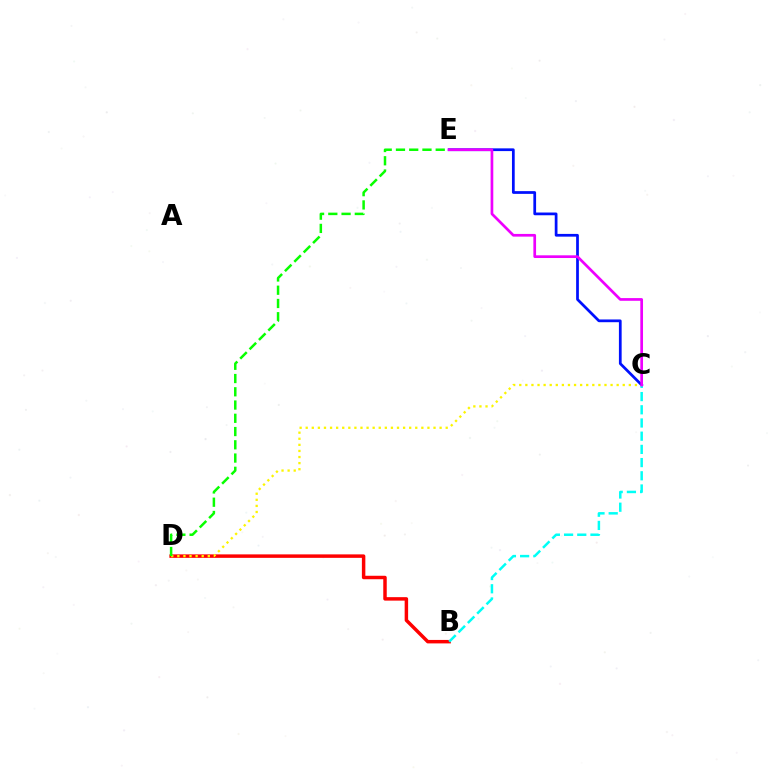{('B', 'D'): [{'color': '#ff0000', 'line_style': 'solid', 'thickness': 2.5}], ('C', 'D'): [{'color': '#fcf500', 'line_style': 'dotted', 'thickness': 1.65}], ('D', 'E'): [{'color': '#08ff00', 'line_style': 'dashed', 'thickness': 1.8}], ('C', 'E'): [{'color': '#0010ff', 'line_style': 'solid', 'thickness': 1.97}, {'color': '#ee00ff', 'line_style': 'solid', 'thickness': 1.94}], ('B', 'C'): [{'color': '#00fff6', 'line_style': 'dashed', 'thickness': 1.79}]}